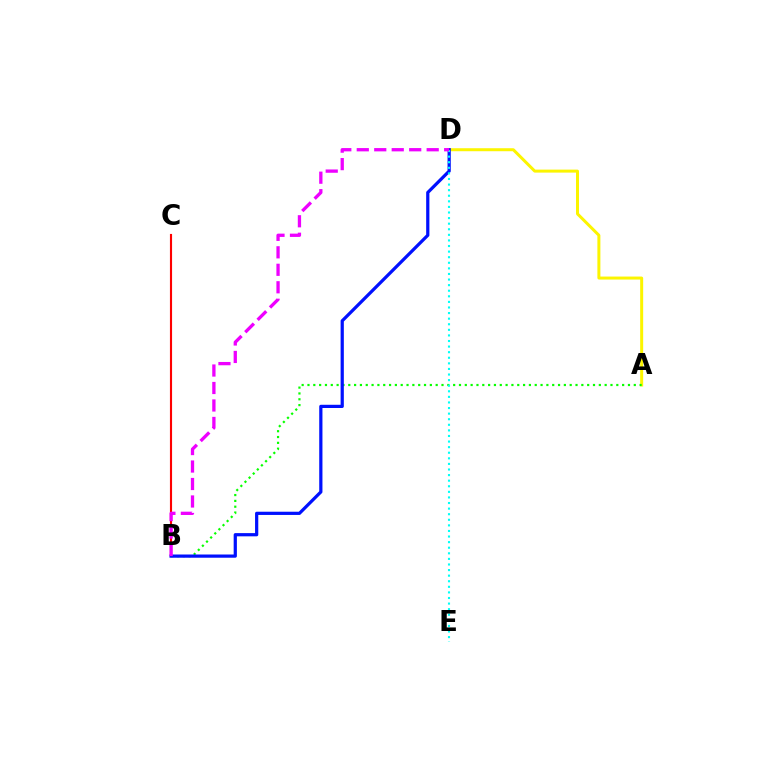{('A', 'D'): [{'color': '#fcf500', 'line_style': 'solid', 'thickness': 2.16}], ('A', 'B'): [{'color': '#08ff00', 'line_style': 'dotted', 'thickness': 1.58}], ('B', 'C'): [{'color': '#ff0000', 'line_style': 'solid', 'thickness': 1.53}], ('B', 'D'): [{'color': '#0010ff', 'line_style': 'solid', 'thickness': 2.32}, {'color': '#ee00ff', 'line_style': 'dashed', 'thickness': 2.37}], ('D', 'E'): [{'color': '#00fff6', 'line_style': 'dotted', 'thickness': 1.52}]}